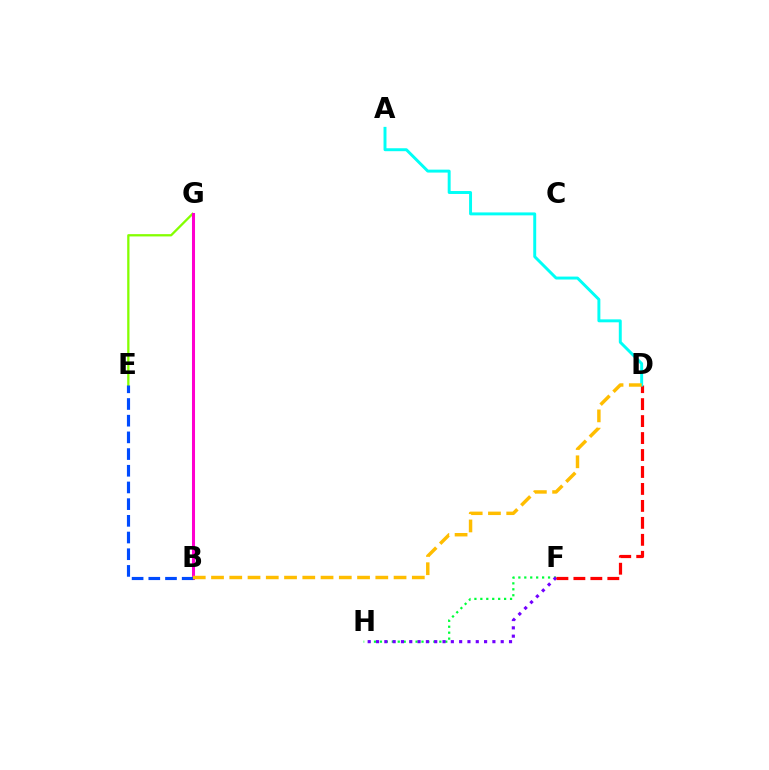{('E', 'G'): [{'color': '#84ff00', 'line_style': 'solid', 'thickness': 1.65}], ('B', 'G'): [{'color': '#ff00cf', 'line_style': 'solid', 'thickness': 2.19}], ('F', 'H'): [{'color': '#00ff39', 'line_style': 'dotted', 'thickness': 1.61}, {'color': '#7200ff', 'line_style': 'dotted', 'thickness': 2.26}], ('D', 'F'): [{'color': '#ff0000', 'line_style': 'dashed', 'thickness': 2.3}], ('A', 'D'): [{'color': '#00fff6', 'line_style': 'solid', 'thickness': 2.12}], ('B', 'E'): [{'color': '#004bff', 'line_style': 'dashed', 'thickness': 2.27}], ('B', 'D'): [{'color': '#ffbd00', 'line_style': 'dashed', 'thickness': 2.48}]}